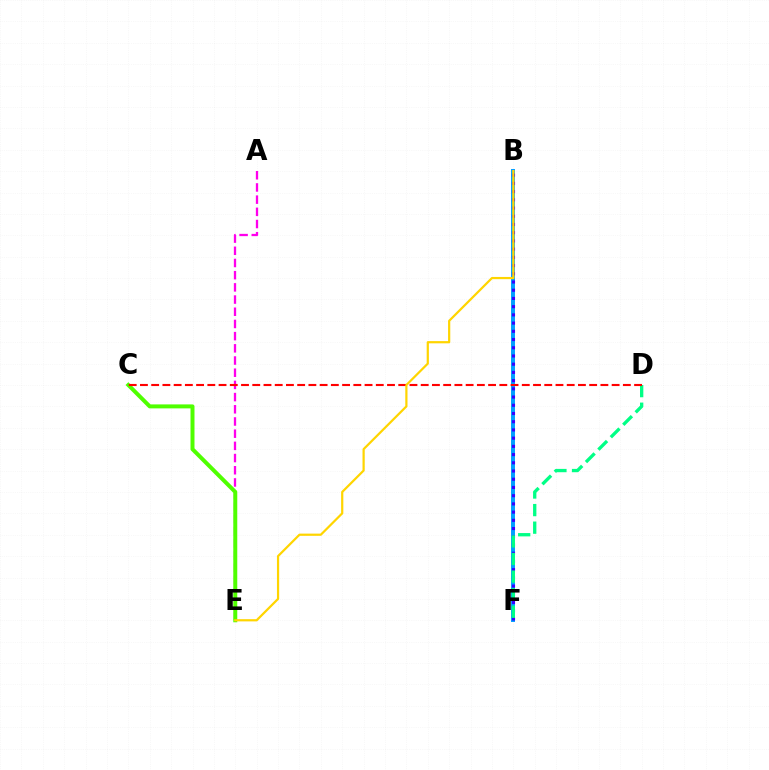{('B', 'F'): [{'color': '#009eff', 'line_style': 'solid', 'thickness': 2.84}, {'color': '#3700ff', 'line_style': 'dotted', 'thickness': 2.23}], ('A', 'E'): [{'color': '#ff00ed', 'line_style': 'dashed', 'thickness': 1.66}], ('D', 'F'): [{'color': '#00ff86', 'line_style': 'dashed', 'thickness': 2.39}], ('C', 'E'): [{'color': '#4fff00', 'line_style': 'solid', 'thickness': 2.86}], ('C', 'D'): [{'color': '#ff0000', 'line_style': 'dashed', 'thickness': 1.53}], ('B', 'E'): [{'color': '#ffd500', 'line_style': 'solid', 'thickness': 1.59}]}